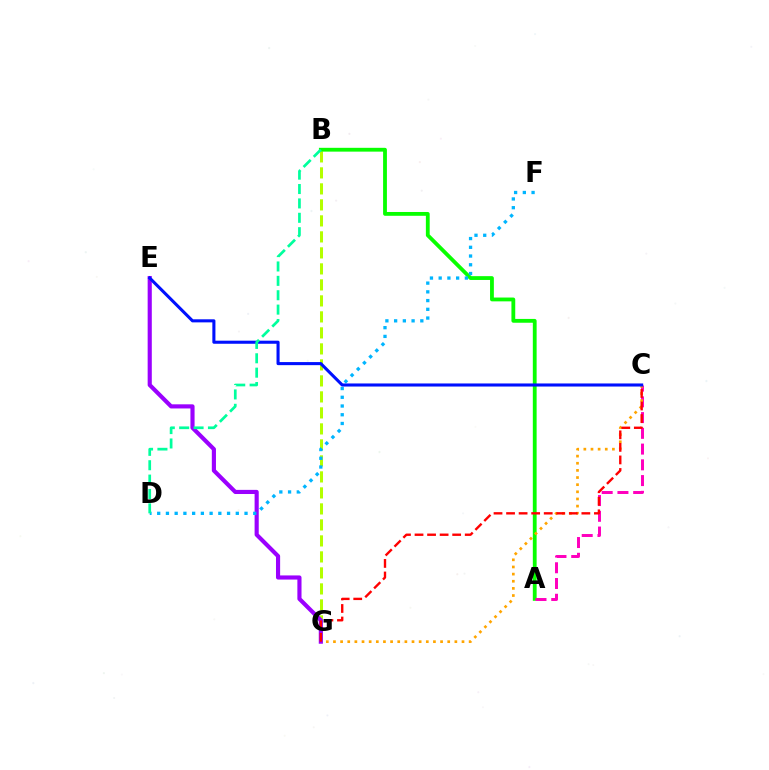{('B', 'G'): [{'color': '#b3ff00', 'line_style': 'dashed', 'thickness': 2.17}], ('A', 'B'): [{'color': '#08ff00', 'line_style': 'solid', 'thickness': 2.75}], ('A', 'C'): [{'color': '#ff00bd', 'line_style': 'dashed', 'thickness': 2.14}], ('C', 'G'): [{'color': '#ffa500', 'line_style': 'dotted', 'thickness': 1.94}, {'color': '#ff0000', 'line_style': 'dashed', 'thickness': 1.7}], ('E', 'G'): [{'color': '#9b00ff', 'line_style': 'solid', 'thickness': 2.98}], ('D', 'F'): [{'color': '#00b5ff', 'line_style': 'dotted', 'thickness': 2.37}], ('C', 'E'): [{'color': '#0010ff', 'line_style': 'solid', 'thickness': 2.21}], ('B', 'D'): [{'color': '#00ff9d', 'line_style': 'dashed', 'thickness': 1.95}]}